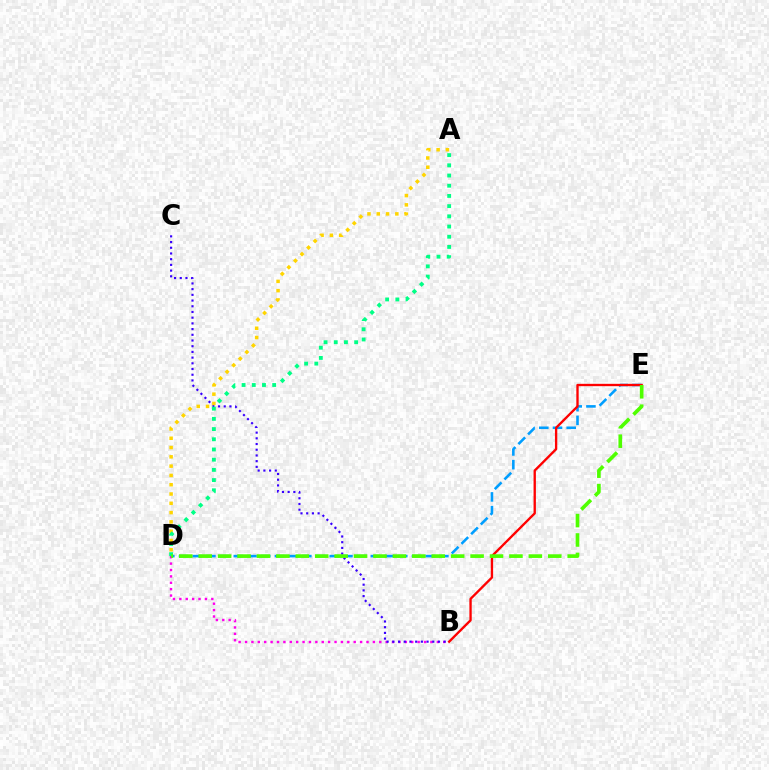{('B', 'D'): [{'color': '#ff00ed', 'line_style': 'dotted', 'thickness': 1.74}], ('D', 'E'): [{'color': '#009eff', 'line_style': 'dashed', 'thickness': 1.86}, {'color': '#4fff00', 'line_style': 'dashed', 'thickness': 2.64}], ('B', 'C'): [{'color': '#3700ff', 'line_style': 'dotted', 'thickness': 1.55}], ('B', 'E'): [{'color': '#ff0000', 'line_style': 'solid', 'thickness': 1.69}], ('A', 'D'): [{'color': '#ffd500', 'line_style': 'dotted', 'thickness': 2.52}, {'color': '#00ff86', 'line_style': 'dotted', 'thickness': 2.77}]}